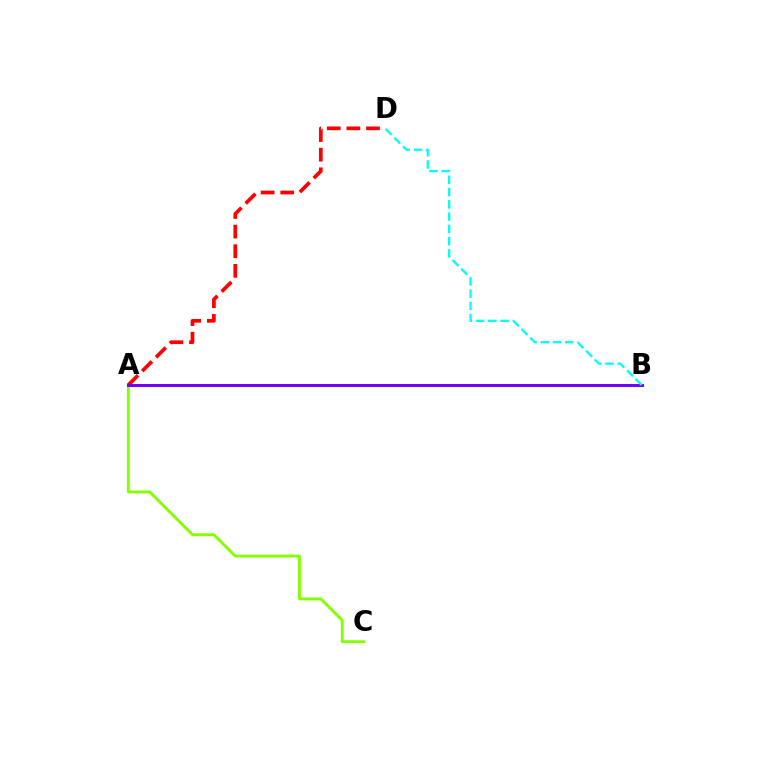{('A', 'C'): [{'color': '#84ff00', 'line_style': 'solid', 'thickness': 2.07}], ('A', 'D'): [{'color': '#ff0000', 'line_style': 'dashed', 'thickness': 2.67}], ('A', 'B'): [{'color': '#7200ff', 'line_style': 'solid', 'thickness': 2.15}], ('B', 'D'): [{'color': '#00fff6', 'line_style': 'dashed', 'thickness': 1.67}]}